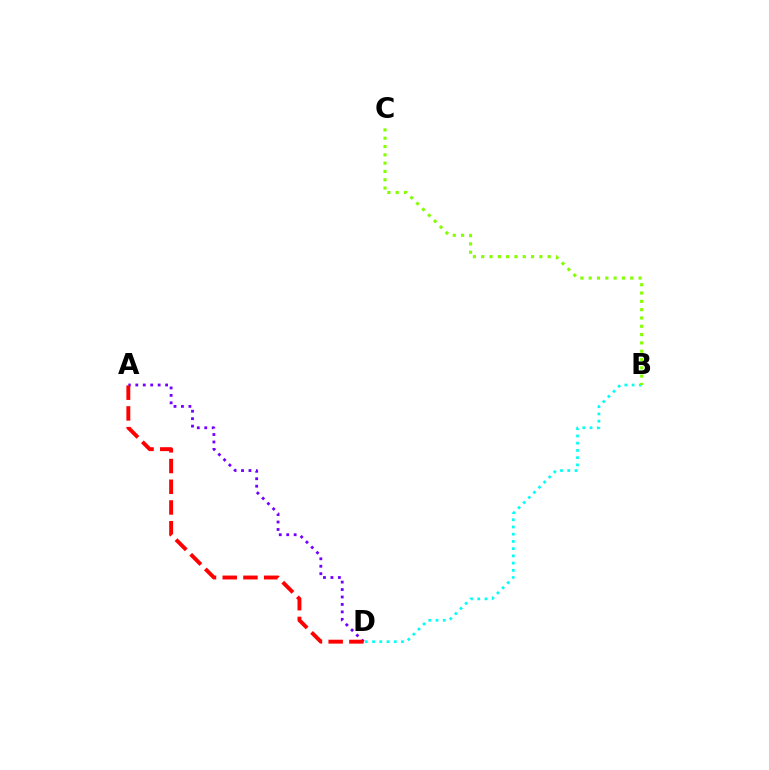{('B', 'D'): [{'color': '#00fff6', 'line_style': 'dotted', 'thickness': 1.96}], ('A', 'D'): [{'color': '#7200ff', 'line_style': 'dotted', 'thickness': 2.02}, {'color': '#ff0000', 'line_style': 'dashed', 'thickness': 2.81}], ('B', 'C'): [{'color': '#84ff00', 'line_style': 'dotted', 'thickness': 2.26}]}